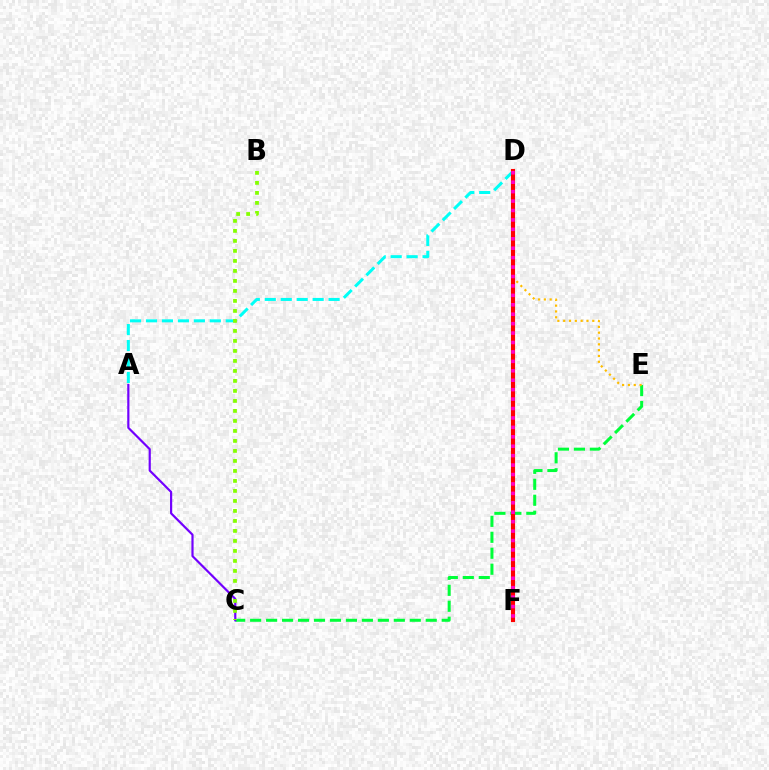{('D', 'F'): [{'color': '#004bff', 'line_style': 'dotted', 'thickness': 2.53}, {'color': '#ff0000', 'line_style': 'solid', 'thickness': 2.98}, {'color': '#ff00cf', 'line_style': 'dotted', 'thickness': 2.56}], ('C', 'E'): [{'color': '#00ff39', 'line_style': 'dashed', 'thickness': 2.17}], ('D', 'E'): [{'color': '#ffbd00', 'line_style': 'dotted', 'thickness': 1.58}], ('A', 'C'): [{'color': '#7200ff', 'line_style': 'solid', 'thickness': 1.58}], ('A', 'D'): [{'color': '#00fff6', 'line_style': 'dashed', 'thickness': 2.17}], ('B', 'C'): [{'color': '#84ff00', 'line_style': 'dotted', 'thickness': 2.72}]}